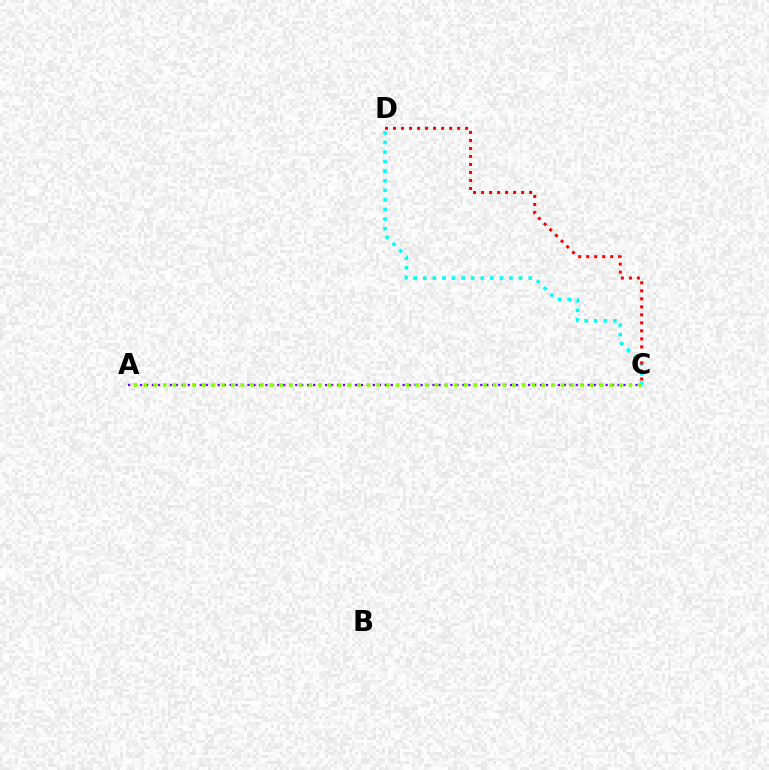{('C', 'D'): [{'color': '#00fff6', 'line_style': 'dotted', 'thickness': 2.6}, {'color': '#ff0000', 'line_style': 'dotted', 'thickness': 2.18}], ('A', 'C'): [{'color': '#7200ff', 'line_style': 'dotted', 'thickness': 1.62}, {'color': '#84ff00', 'line_style': 'dotted', 'thickness': 2.64}]}